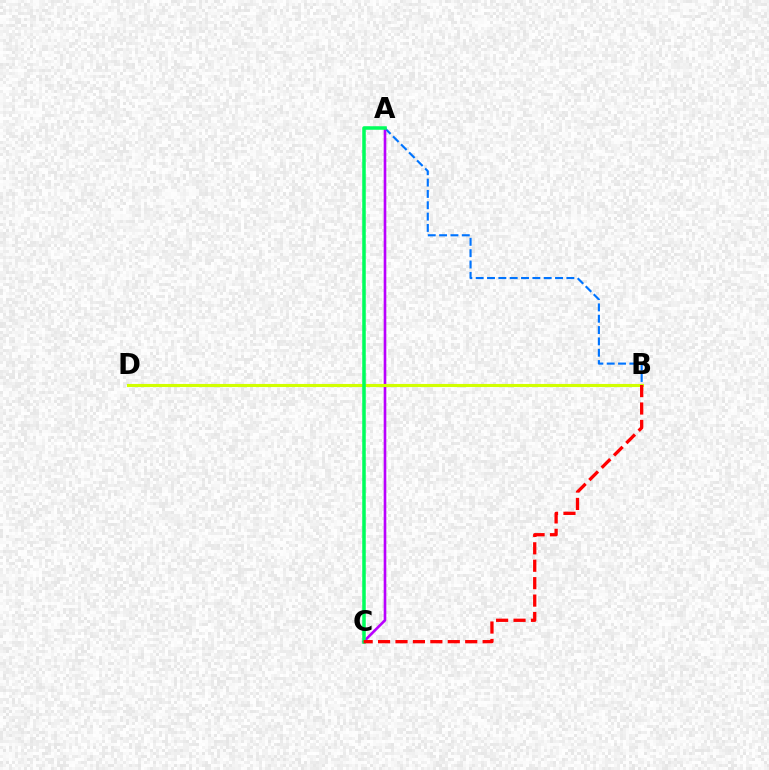{('A', 'B'): [{'color': '#0074ff', 'line_style': 'dashed', 'thickness': 1.54}], ('A', 'C'): [{'color': '#b900ff', 'line_style': 'solid', 'thickness': 1.89}, {'color': '#00ff5c', 'line_style': 'solid', 'thickness': 2.54}], ('B', 'D'): [{'color': '#d1ff00', 'line_style': 'solid', 'thickness': 2.23}], ('B', 'C'): [{'color': '#ff0000', 'line_style': 'dashed', 'thickness': 2.37}]}